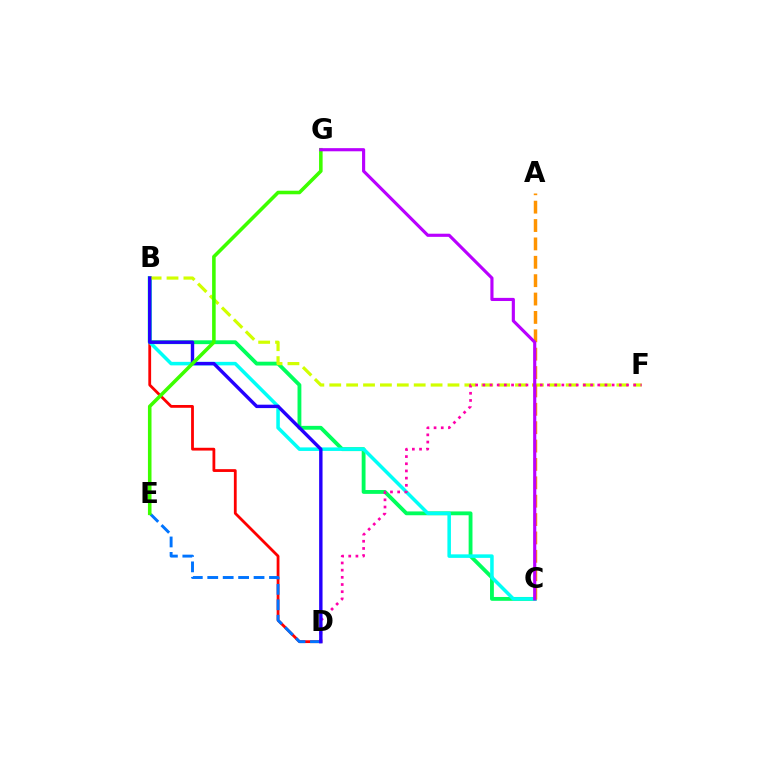{('B', 'C'): [{'color': '#00ff5c', 'line_style': 'solid', 'thickness': 2.76}, {'color': '#00fff6', 'line_style': 'solid', 'thickness': 2.54}], ('B', 'D'): [{'color': '#ff0000', 'line_style': 'solid', 'thickness': 2.01}, {'color': '#2500ff', 'line_style': 'solid', 'thickness': 2.45}], ('B', 'F'): [{'color': '#d1ff00', 'line_style': 'dashed', 'thickness': 2.29}], ('D', 'E'): [{'color': '#0074ff', 'line_style': 'dashed', 'thickness': 2.1}], ('D', 'F'): [{'color': '#ff00ac', 'line_style': 'dotted', 'thickness': 1.95}], ('E', 'G'): [{'color': '#3dff00', 'line_style': 'solid', 'thickness': 2.57}], ('A', 'C'): [{'color': '#ff9400', 'line_style': 'dashed', 'thickness': 2.5}], ('C', 'G'): [{'color': '#b900ff', 'line_style': 'solid', 'thickness': 2.26}]}